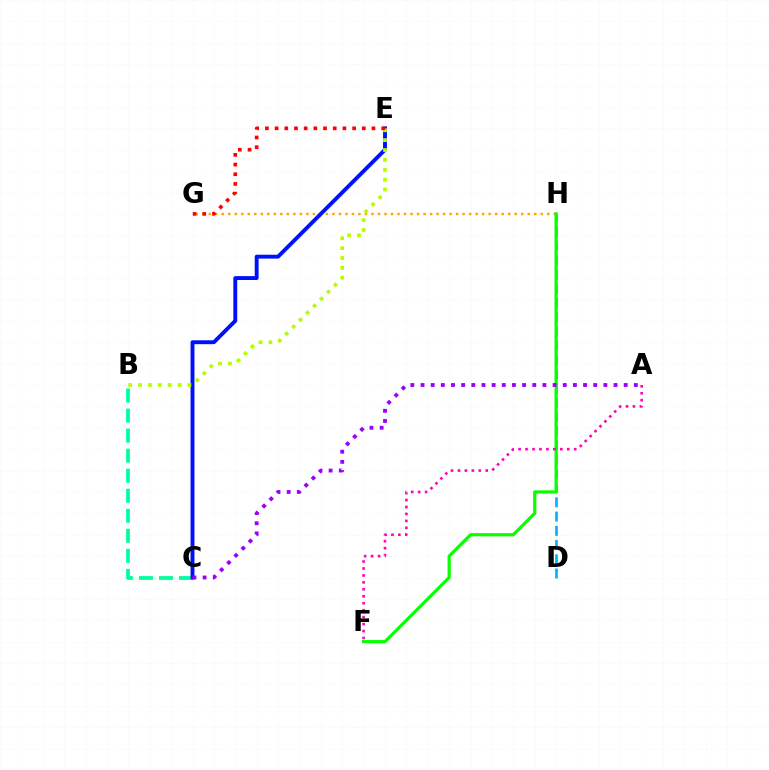{('B', 'C'): [{'color': '#00ff9d', 'line_style': 'dashed', 'thickness': 2.72}], ('D', 'H'): [{'color': '#00b5ff', 'line_style': 'dashed', 'thickness': 1.93}], ('G', 'H'): [{'color': '#ffa500', 'line_style': 'dotted', 'thickness': 1.77}], ('F', 'H'): [{'color': '#08ff00', 'line_style': 'solid', 'thickness': 2.31}], ('A', 'F'): [{'color': '#ff00bd', 'line_style': 'dotted', 'thickness': 1.89}], ('C', 'E'): [{'color': '#0010ff', 'line_style': 'solid', 'thickness': 2.8}], ('B', 'E'): [{'color': '#b3ff00', 'line_style': 'dotted', 'thickness': 2.68}], ('A', 'C'): [{'color': '#9b00ff', 'line_style': 'dotted', 'thickness': 2.76}], ('E', 'G'): [{'color': '#ff0000', 'line_style': 'dotted', 'thickness': 2.63}]}